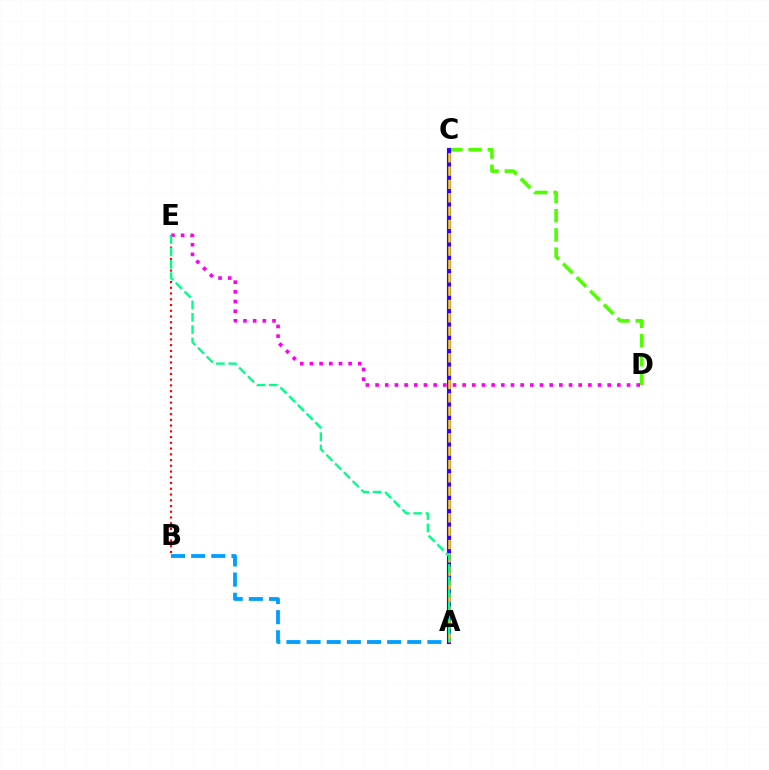{('C', 'D'): [{'color': '#4fff00', 'line_style': 'dashed', 'thickness': 2.61}], ('A', 'B'): [{'color': '#009eff', 'line_style': 'dashed', 'thickness': 2.74}], ('A', 'C'): [{'color': '#3700ff', 'line_style': 'solid', 'thickness': 2.97}, {'color': '#ffd500', 'line_style': 'dashed', 'thickness': 1.81}], ('D', 'E'): [{'color': '#ff00ed', 'line_style': 'dotted', 'thickness': 2.63}], ('B', 'E'): [{'color': '#ff0000', 'line_style': 'dotted', 'thickness': 1.56}], ('A', 'E'): [{'color': '#00ff86', 'line_style': 'dashed', 'thickness': 1.68}]}